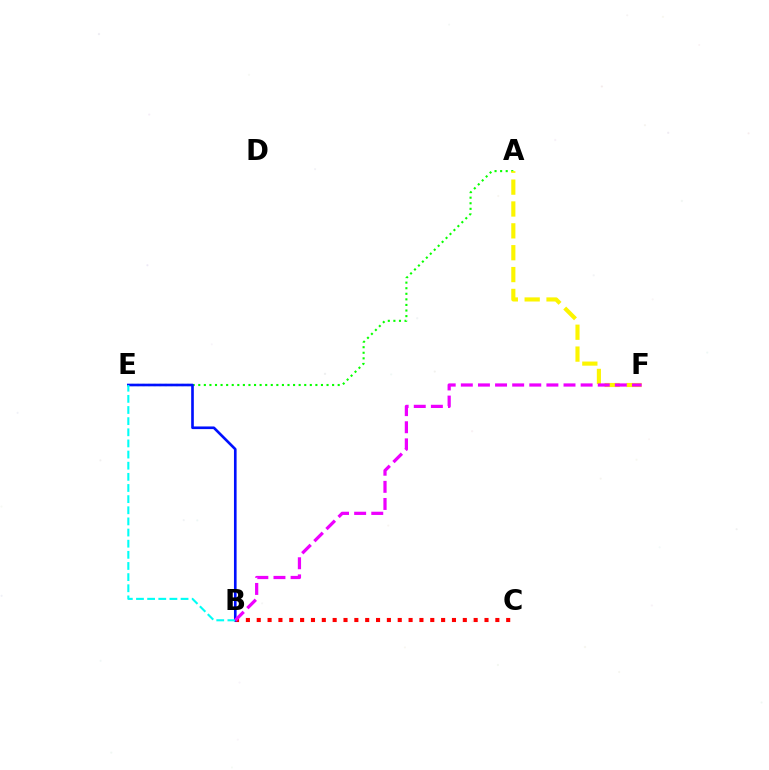{('A', 'E'): [{'color': '#08ff00', 'line_style': 'dotted', 'thickness': 1.52}], ('B', 'C'): [{'color': '#ff0000', 'line_style': 'dotted', 'thickness': 2.95}], ('B', 'E'): [{'color': '#0010ff', 'line_style': 'solid', 'thickness': 1.9}, {'color': '#00fff6', 'line_style': 'dashed', 'thickness': 1.51}], ('A', 'F'): [{'color': '#fcf500', 'line_style': 'dashed', 'thickness': 2.97}], ('B', 'F'): [{'color': '#ee00ff', 'line_style': 'dashed', 'thickness': 2.32}]}